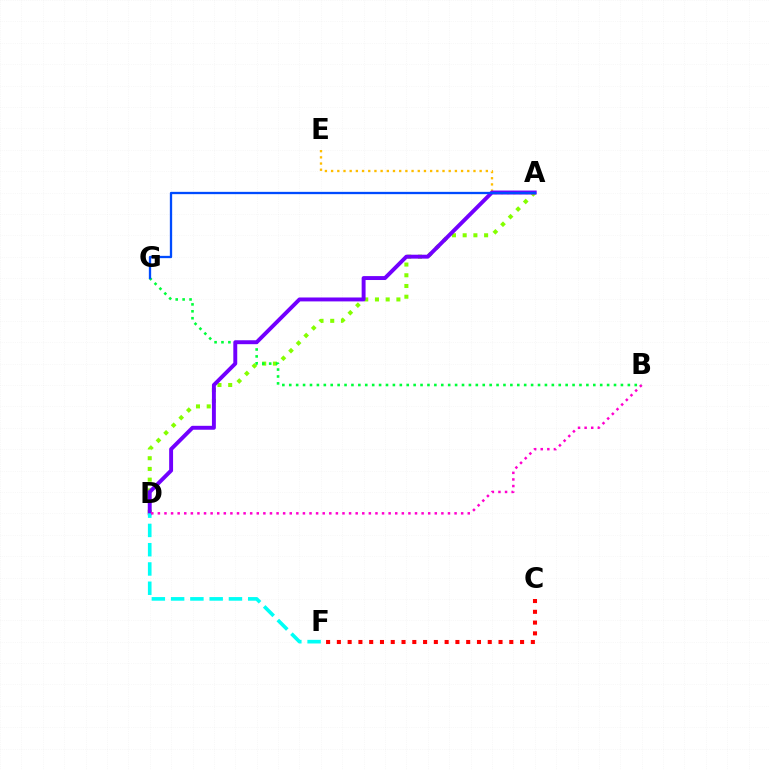{('A', 'D'): [{'color': '#84ff00', 'line_style': 'dotted', 'thickness': 2.91}, {'color': '#7200ff', 'line_style': 'solid', 'thickness': 2.82}], ('C', 'F'): [{'color': '#ff0000', 'line_style': 'dotted', 'thickness': 2.93}], ('B', 'G'): [{'color': '#00ff39', 'line_style': 'dotted', 'thickness': 1.88}], ('A', 'E'): [{'color': '#ffbd00', 'line_style': 'dotted', 'thickness': 1.68}], ('A', 'G'): [{'color': '#004bff', 'line_style': 'solid', 'thickness': 1.66}], ('D', 'F'): [{'color': '#00fff6', 'line_style': 'dashed', 'thickness': 2.62}], ('B', 'D'): [{'color': '#ff00cf', 'line_style': 'dotted', 'thickness': 1.79}]}